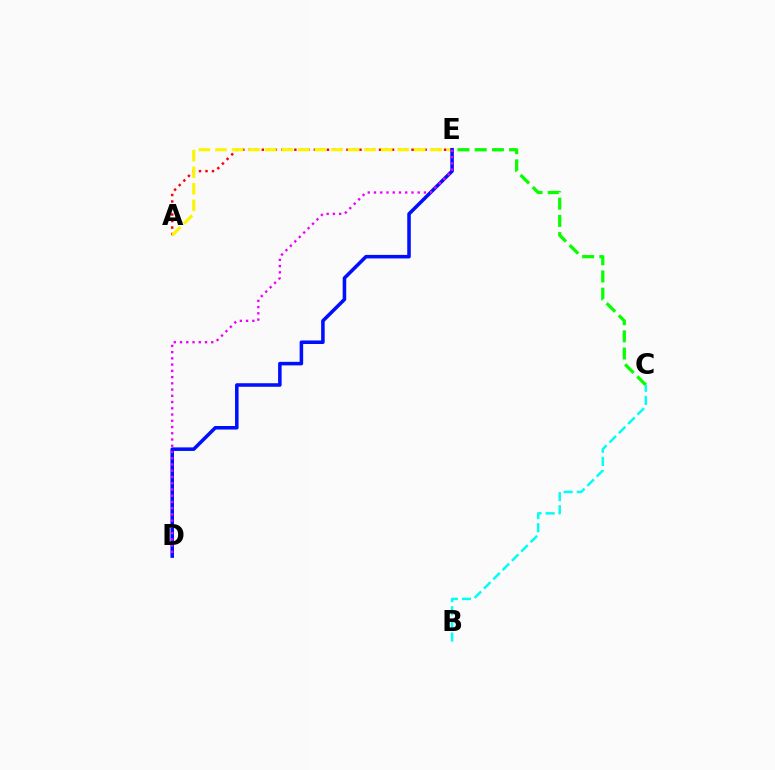{('C', 'E'): [{'color': '#08ff00', 'line_style': 'dashed', 'thickness': 2.34}], ('A', 'E'): [{'color': '#ff0000', 'line_style': 'dotted', 'thickness': 1.77}, {'color': '#fcf500', 'line_style': 'dashed', 'thickness': 2.25}], ('D', 'E'): [{'color': '#0010ff', 'line_style': 'solid', 'thickness': 2.55}, {'color': '#ee00ff', 'line_style': 'dotted', 'thickness': 1.7}], ('B', 'C'): [{'color': '#00fff6', 'line_style': 'dashed', 'thickness': 1.79}]}